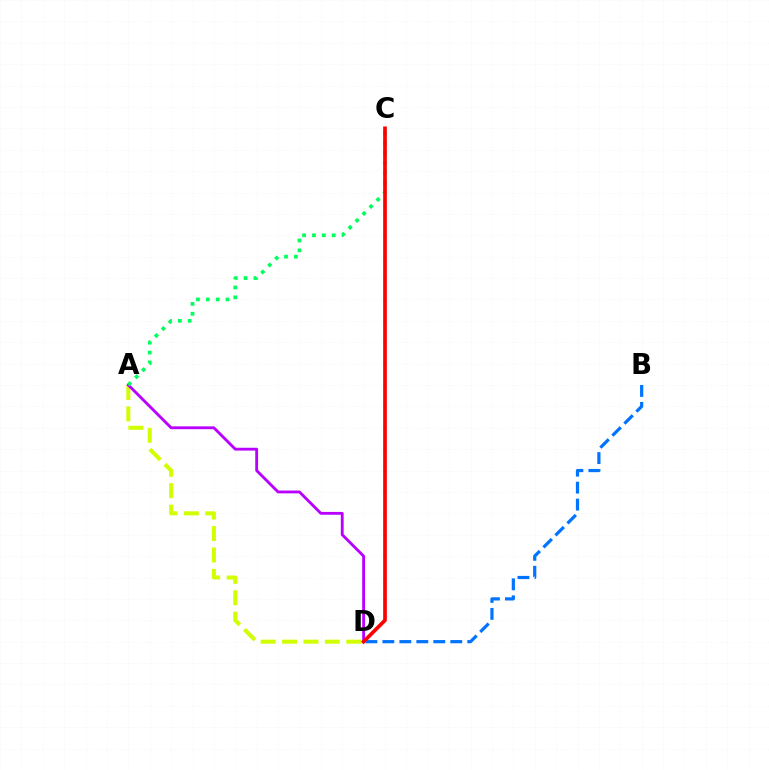{('A', 'D'): [{'color': '#d1ff00', 'line_style': 'dashed', 'thickness': 2.91}, {'color': '#b900ff', 'line_style': 'solid', 'thickness': 2.04}], ('B', 'D'): [{'color': '#0074ff', 'line_style': 'dashed', 'thickness': 2.31}], ('A', 'C'): [{'color': '#00ff5c', 'line_style': 'dotted', 'thickness': 2.68}], ('C', 'D'): [{'color': '#ff0000', 'line_style': 'solid', 'thickness': 2.65}]}